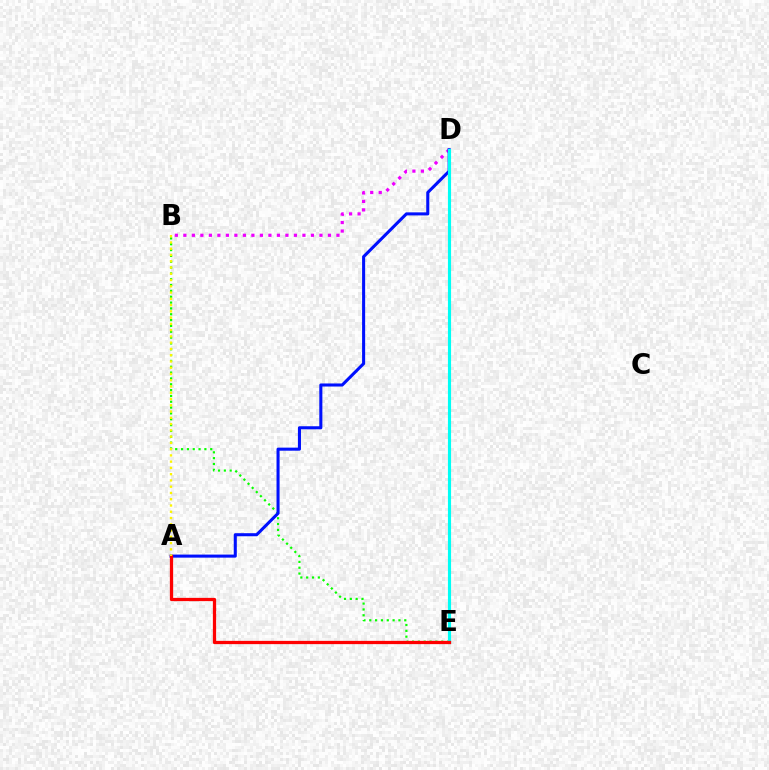{('B', 'E'): [{'color': '#08ff00', 'line_style': 'dotted', 'thickness': 1.59}], ('B', 'D'): [{'color': '#ee00ff', 'line_style': 'dotted', 'thickness': 2.31}], ('A', 'D'): [{'color': '#0010ff', 'line_style': 'solid', 'thickness': 2.2}], ('D', 'E'): [{'color': '#00fff6', 'line_style': 'solid', 'thickness': 2.26}], ('A', 'E'): [{'color': '#ff0000', 'line_style': 'solid', 'thickness': 2.35}], ('A', 'B'): [{'color': '#fcf500', 'line_style': 'dotted', 'thickness': 1.7}]}